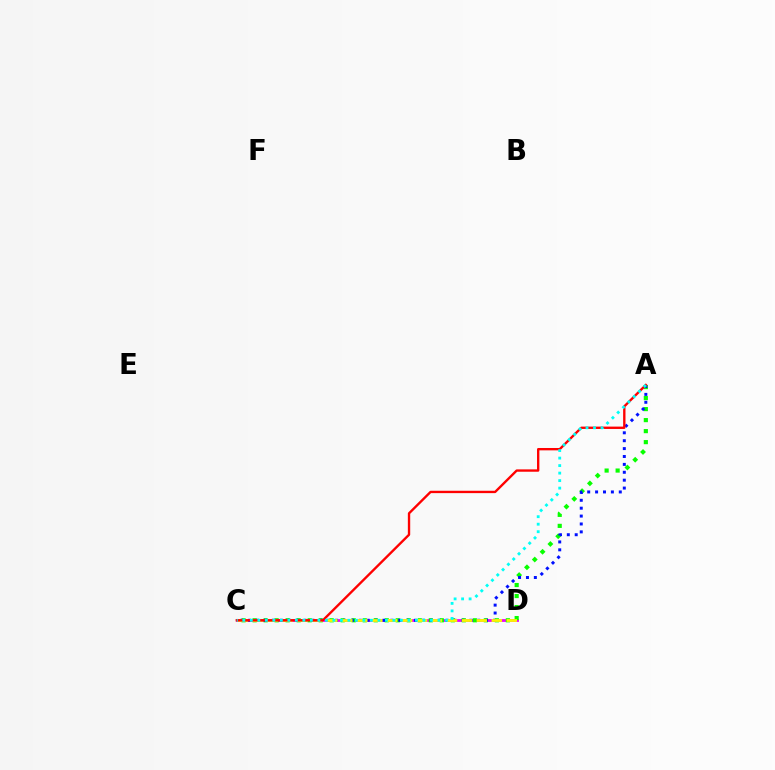{('C', 'D'): [{'color': '#ee00ff', 'line_style': 'solid', 'thickness': 2.02}, {'color': '#fcf500', 'line_style': 'dashed', 'thickness': 2.03}], ('A', 'C'): [{'color': '#08ff00', 'line_style': 'dotted', 'thickness': 2.99}, {'color': '#0010ff', 'line_style': 'dotted', 'thickness': 2.15}, {'color': '#ff0000', 'line_style': 'solid', 'thickness': 1.7}, {'color': '#00fff6', 'line_style': 'dotted', 'thickness': 2.04}]}